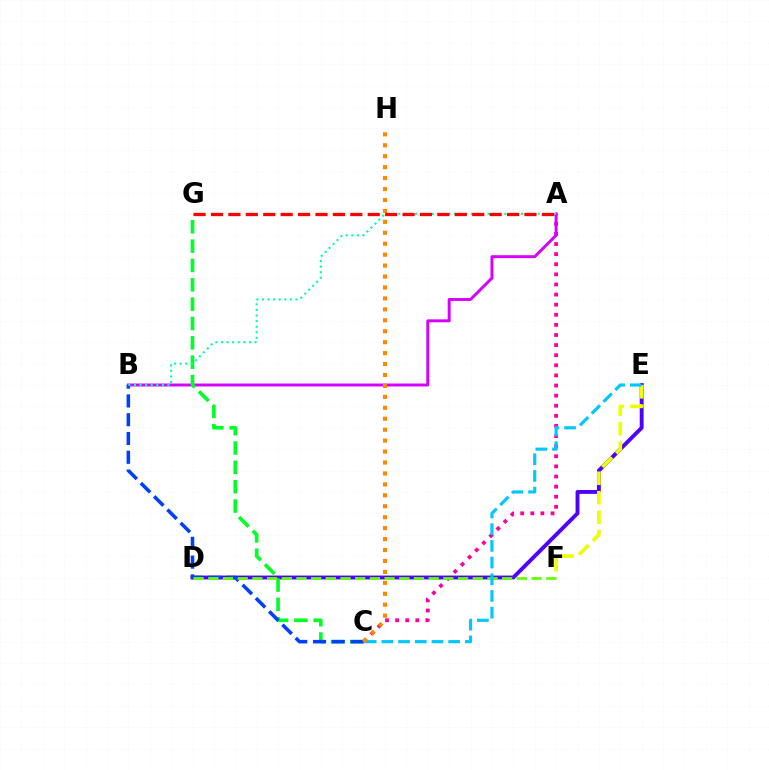{('A', 'C'): [{'color': '#ff00a0', 'line_style': 'dotted', 'thickness': 2.75}], ('A', 'B'): [{'color': '#d600ff', 'line_style': 'solid', 'thickness': 2.12}, {'color': '#00ffaf', 'line_style': 'dotted', 'thickness': 1.52}], ('D', 'E'): [{'color': '#4f00ff', 'line_style': 'solid', 'thickness': 2.79}], ('E', 'F'): [{'color': '#eeff00', 'line_style': 'dashed', 'thickness': 2.64}], ('C', 'G'): [{'color': '#00ff27', 'line_style': 'dashed', 'thickness': 2.63}], ('B', 'C'): [{'color': '#003fff', 'line_style': 'dashed', 'thickness': 2.55}], ('D', 'F'): [{'color': '#66ff00', 'line_style': 'dashed', 'thickness': 2.0}], ('C', 'E'): [{'color': '#00c7ff', 'line_style': 'dashed', 'thickness': 2.27}], ('C', 'H'): [{'color': '#ff8800', 'line_style': 'dotted', 'thickness': 2.97}], ('A', 'G'): [{'color': '#ff0000', 'line_style': 'dashed', 'thickness': 2.37}]}